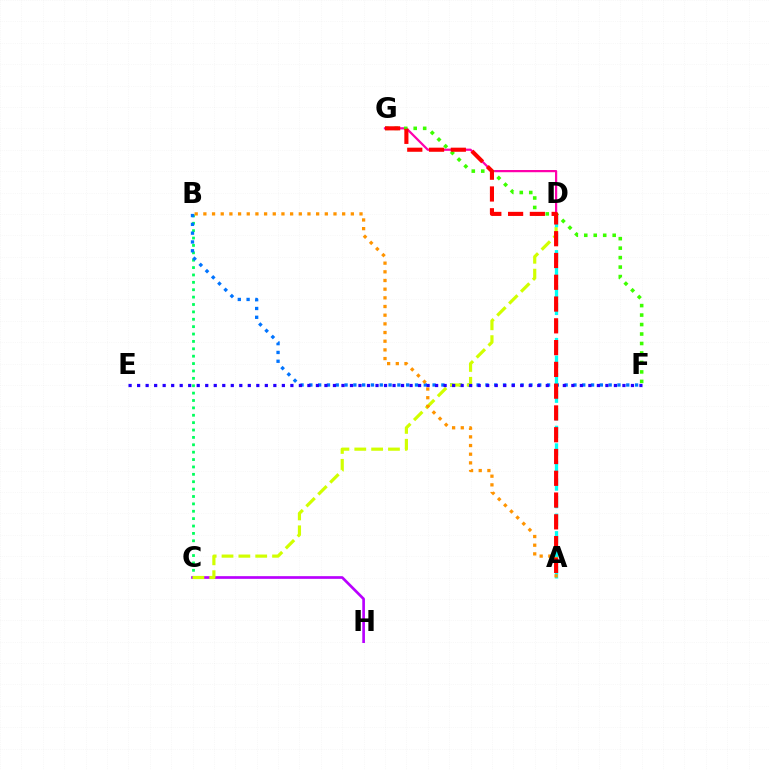{('B', 'C'): [{'color': '#00ff5c', 'line_style': 'dotted', 'thickness': 2.01}], ('D', 'G'): [{'color': '#ff00ac', 'line_style': 'solid', 'thickness': 1.6}], ('C', 'H'): [{'color': '#b900ff', 'line_style': 'solid', 'thickness': 1.93}], ('B', 'F'): [{'color': '#0074ff', 'line_style': 'dotted', 'thickness': 2.39}], ('C', 'D'): [{'color': '#d1ff00', 'line_style': 'dashed', 'thickness': 2.29}], ('A', 'D'): [{'color': '#00fff6', 'line_style': 'dashed', 'thickness': 2.39}], ('E', 'F'): [{'color': '#2500ff', 'line_style': 'dotted', 'thickness': 2.31}], ('F', 'G'): [{'color': '#3dff00', 'line_style': 'dotted', 'thickness': 2.57}], ('A', 'B'): [{'color': '#ff9400', 'line_style': 'dotted', 'thickness': 2.36}], ('A', 'G'): [{'color': '#ff0000', 'line_style': 'dashed', 'thickness': 2.96}]}